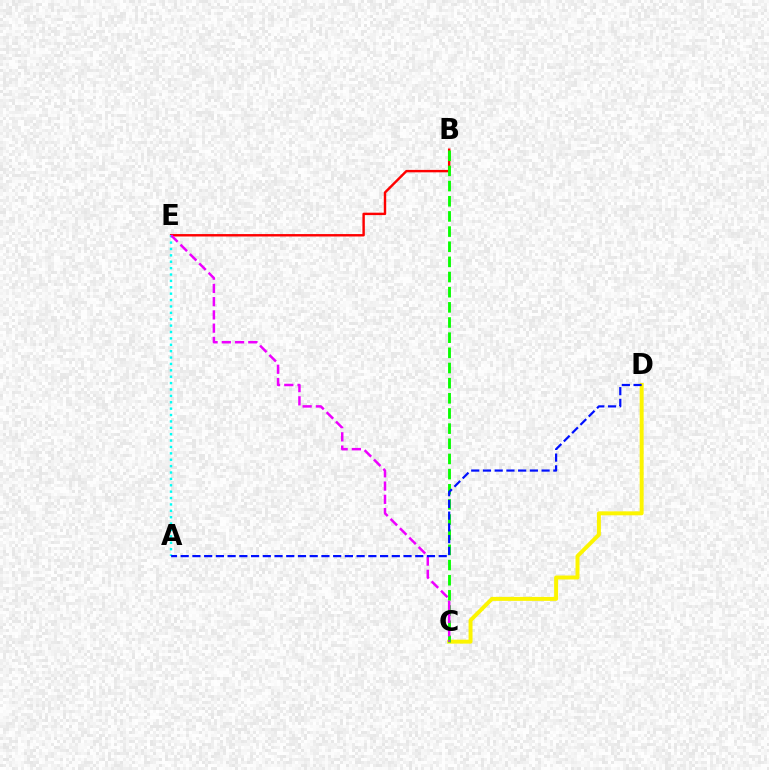{('C', 'D'): [{'color': '#fcf500', 'line_style': 'solid', 'thickness': 2.85}], ('B', 'E'): [{'color': '#ff0000', 'line_style': 'solid', 'thickness': 1.74}], ('B', 'C'): [{'color': '#08ff00', 'line_style': 'dashed', 'thickness': 2.06}], ('A', 'E'): [{'color': '#00fff6', 'line_style': 'dotted', 'thickness': 1.74}], ('C', 'E'): [{'color': '#ee00ff', 'line_style': 'dashed', 'thickness': 1.8}], ('A', 'D'): [{'color': '#0010ff', 'line_style': 'dashed', 'thickness': 1.59}]}